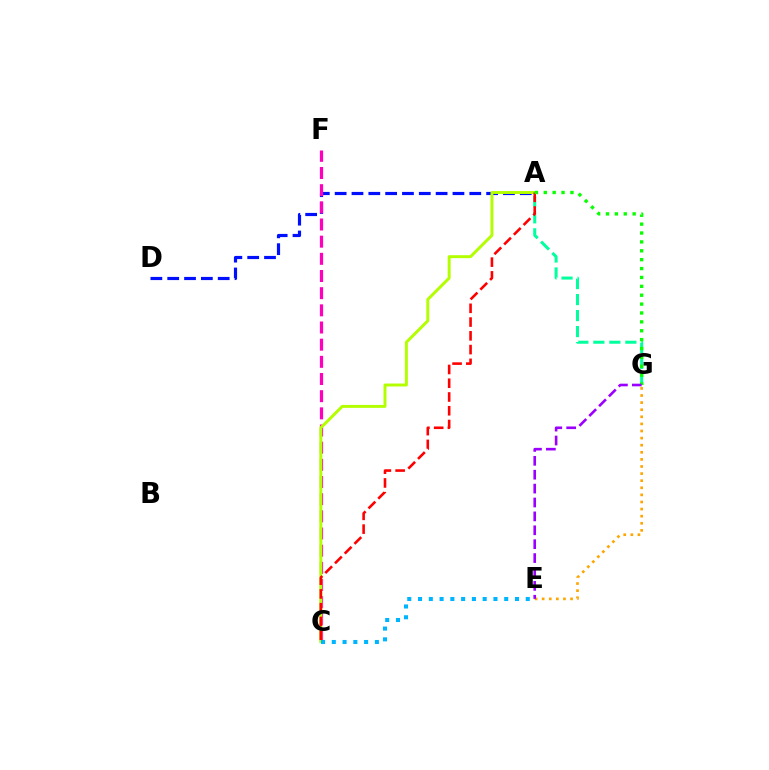{('A', 'D'): [{'color': '#0010ff', 'line_style': 'dashed', 'thickness': 2.29}], ('C', 'F'): [{'color': '#ff00bd', 'line_style': 'dashed', 'thickness': 2.33}], ('A', 'G'): [{'color': '#00ff9d', 'line_style': 'dashed', 'thickness': 2.17}, {'color': '#08ff00', 'line_style': 'dotted', 'thickness': 2.41}], ('A', 'C'): [{'color': '#b3ff00', 'line_style': 'solid', 'thickness': 2.12}, {'color': '#ff0000', 'line_style': 'dashed', 'thickness': 1.87}], ('E', 'G'): [{'color': '#ffa500', 'line_style': 'dotted', 'thickness': 1.93}, {'color': '#9b00ff', 'line_style': 'dashed', 'thickness': 1.89}], ('C', 'E'): [{'color': '#00b5ff', 'line_style': 'dotted', 'thickness': 2.93}]}